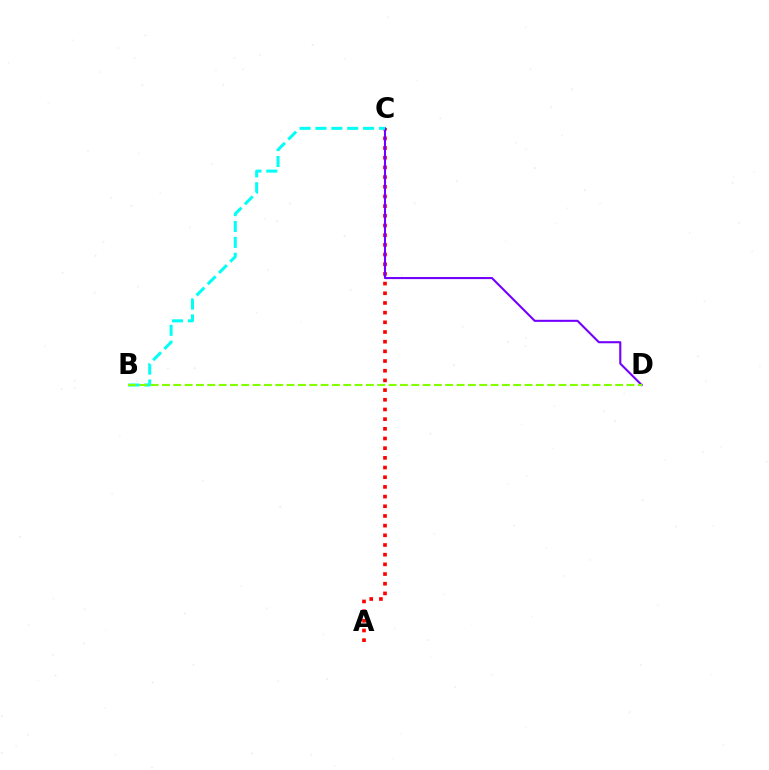{('A', 'C'): [{'color': '#ff0000', 'line_style': 'dotted', 'thickness': 2.63}], ('C', 'D'): [{'color': '#7200ff', 'line_style': 'solid', 'thickness': 1.51}], ('B', 'C'): [{'color': '#00fff6', 'line_style': 'dashed', 'thickness': 2.16}], ('B', 'D'): [{'color': '#84ff00', 'line_style': 'dashed', 'thickness': 1.54}]}